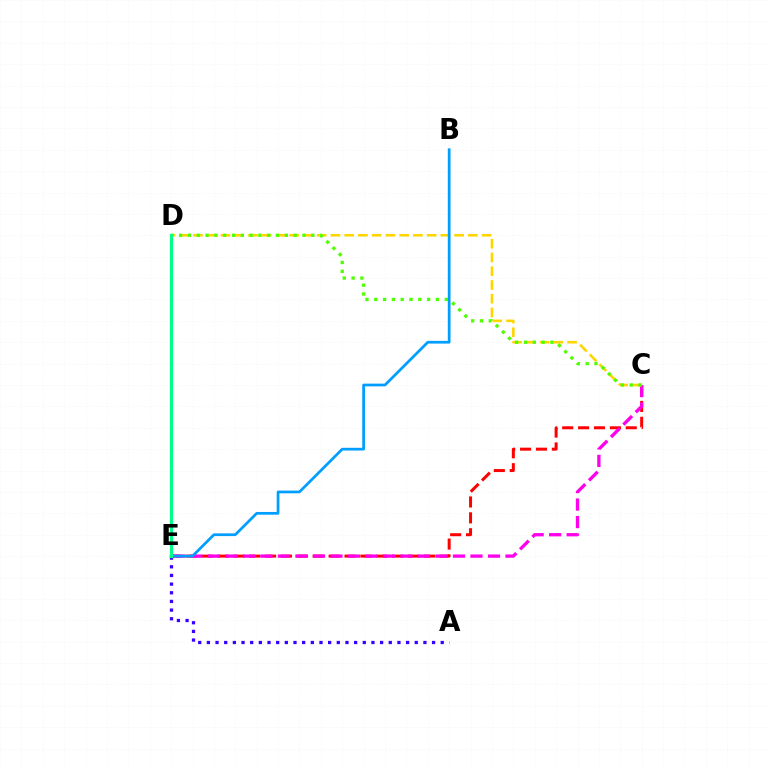{('A', 'E'): [{'color': '#3700ff', 'line_style': 'dotted', 'thickness': 2.35}], ('C', 'E'): [{'color': '#ff0000', 'line_style': 'dashed', 'thickness': 2.16}, {'color': '#ff00ed', 'line_style': 'dashed', 'thickness': 2.38}], ('C', 'D'): [{'color': '#ffd500', 'line_style': 'dashed', 'thickness': 1.87}, {'color': '#4fff00', 'line_style': 'dotted', 'thickness': 2.39}], ('B', 'E'): [{'color': '#009eff', 'line_style': 'solid', 'thickness': 1.97}], ('D', 'E'): [{'color': '#00ff86', 'line_style': 'solid', 'thickness': 2.3}]}